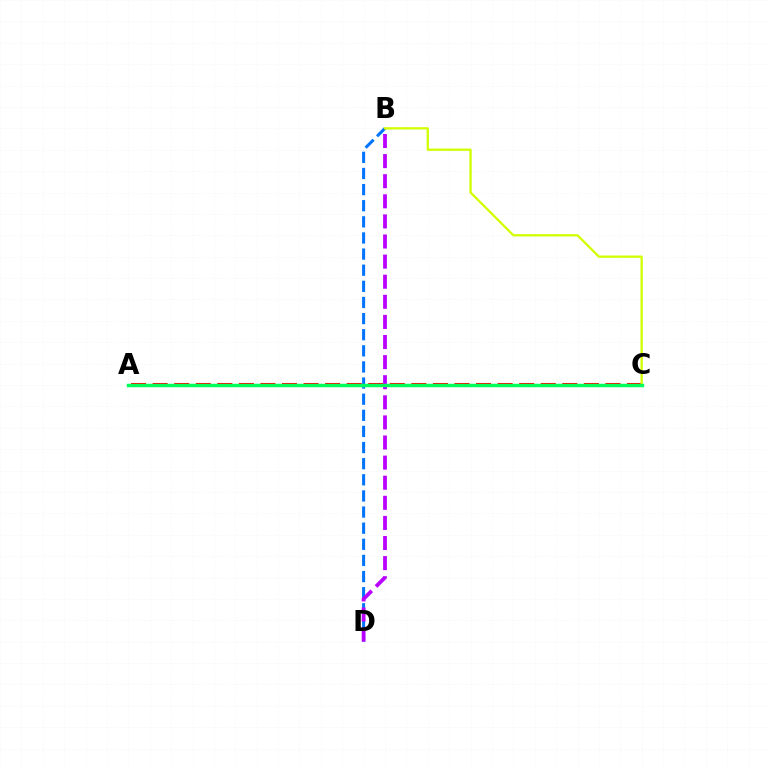{('A', 'C'): [{'color': '#ff0000', 'line_style': 'dashed', 'thickness': 2.93}, {'color': '#00ff5c', 'line_style': 'solid', 'thickness': 2.47}], ('B', 'D'): [{'color': '#0074ff', 'line_style': 'dashed', 'thickness': 2.19}, {'color': '#b900ff', 'line_style': 'dashed', 'thickness': 2.73}], ('B', 'C'): [{'color': '#d1ff00', 'line_style': 'solid', 'thickness': 1.66}]}